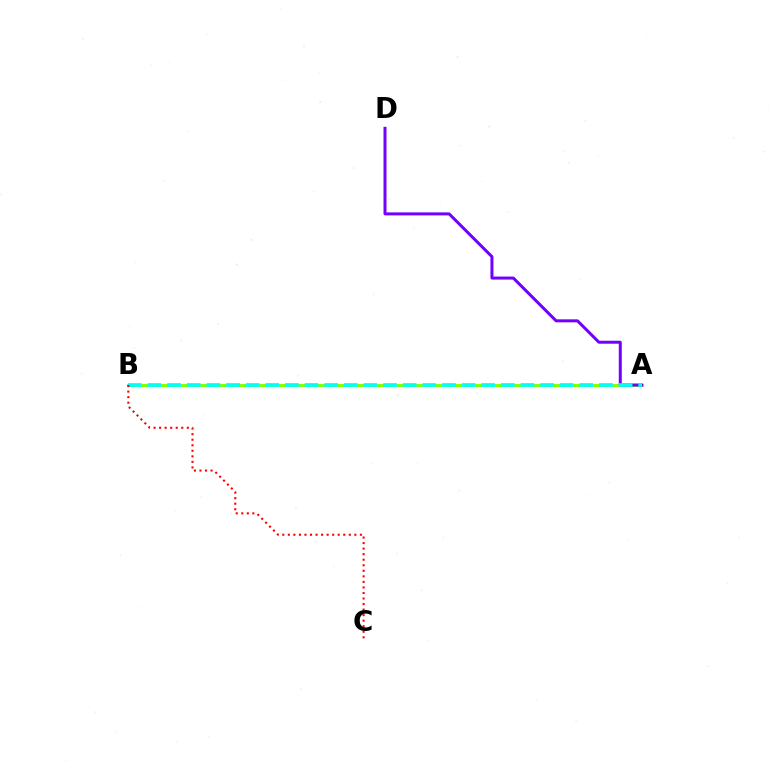{('A', 'B'): [{'color': '#84ff00', 'line_style': 'solid', 'thickness': 2.13}, {'color': '#00fff6', 'line_style': 'dashed', 'thickness': 2.67}], ('A', 'D'): [{'color': '#7200ff', 'line_style': 'solid', 'thickness': 2.16}], ('B', 'C'): [{'color': '#ff0000', 'line_style': 'dotted', 'thickness': 1.51}]}